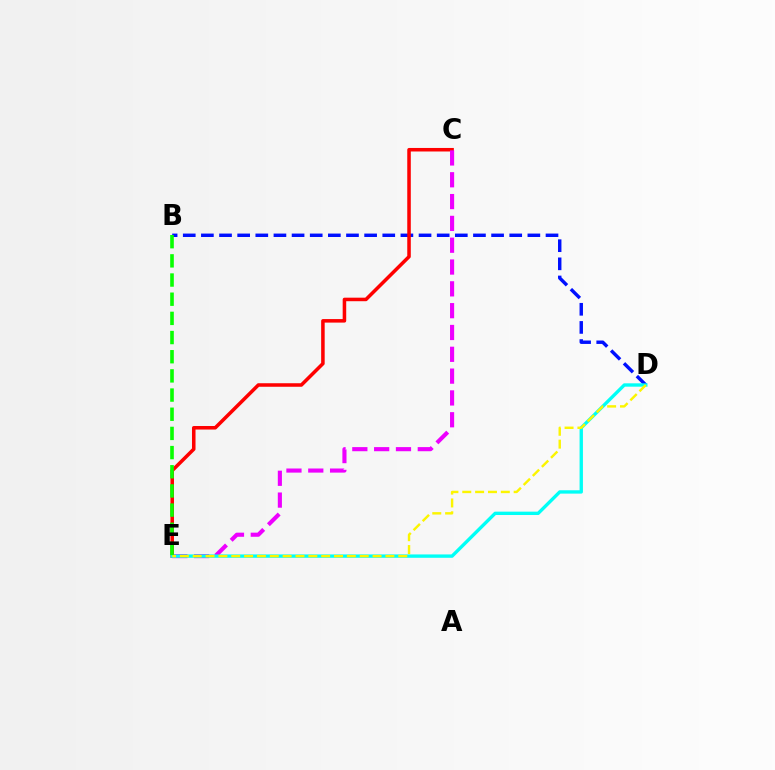{('B', 'D'): [{'color': '#0010ff', 'line_style': 'dashed', 'thickness': 2.46}], ('C', 'E'): [{'color': '#ff0000', 'line_style': 'solid', 'thickness': 2.54}, {'color': '#ee00ff', 'line_style': 'dashed', 'thickness': 2.96}], ('D', 'E'): [{'color': '#00fff6', 'line_style': 'solid', 'thickness': 2.42}, {'color': '#fcf500', 'line_style': 'dashed', 'thickness': 1.75}], ('B', 'E'): [{'color': '#08ff00', 'line_style': 'dashed', 'thickness': 2.6}]}